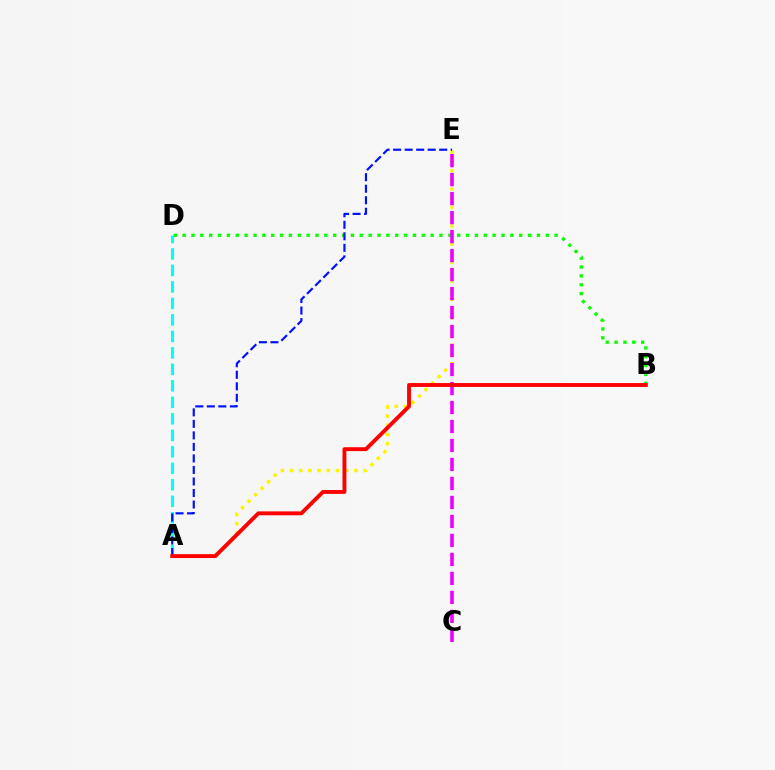{('A', 'E'): [{'color': '#fcf500', 'line_style': 'dotted', 'thickness': 2.5}, {'color': '#0010ff', 'line_style': 'dashed', 'thickness': 1.56}], ('A', 'D'): [{'color': '#00fff6', 'line_style': 'dashed', 'thickness': 2.24}], ('B', 'D'): [{'color': '#08ff00', 'line_style': 'dotted', 'thickness': 2.41}], ('C', 'E'): [{'color': '#ee00ff', 'line_style': 'dashed', 'thickness': 2.58}], ('A', 'B'): [{'color': '#ff0000', 'line_style': 'solid', 'thickness': 2.79}]}